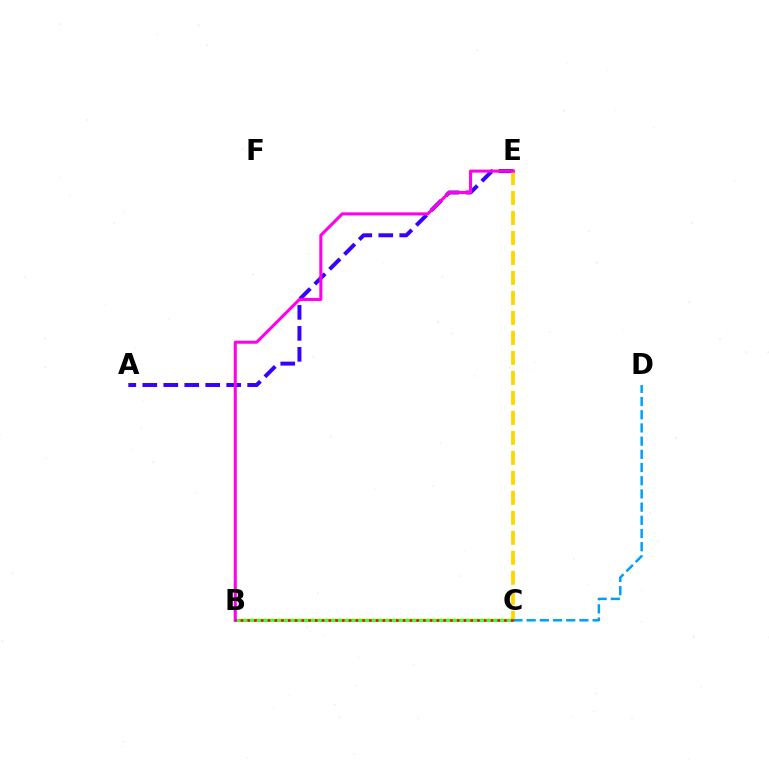{('A', 'E'): [{'color': '#3700ff', 'line_style': 'dashed', 'thickness': 2.85}], ('C', 'E'): [{'color': '#ffd500', 'line_style': 'dashed', 'thickness': 2.72}], ('B', 'C'): [{'color': '#00ff86', 'line_style': 'solid', 'thickness': 1.92}, {'color': '#4fff00', 'line_style': 'solid', 'thickness': 1.75}, {'color': '#ff0000', 'line_style': 'dotted', 'thickness': 1.84}], ('C', 'D'): [{'color': '#009eff', 'line_style': 'dashed', 'thickness': 1.79}], ('B', 'E'): [{'color': '#ff00ed', 'line_style': 'solid', 'thickness': 2.2}]}